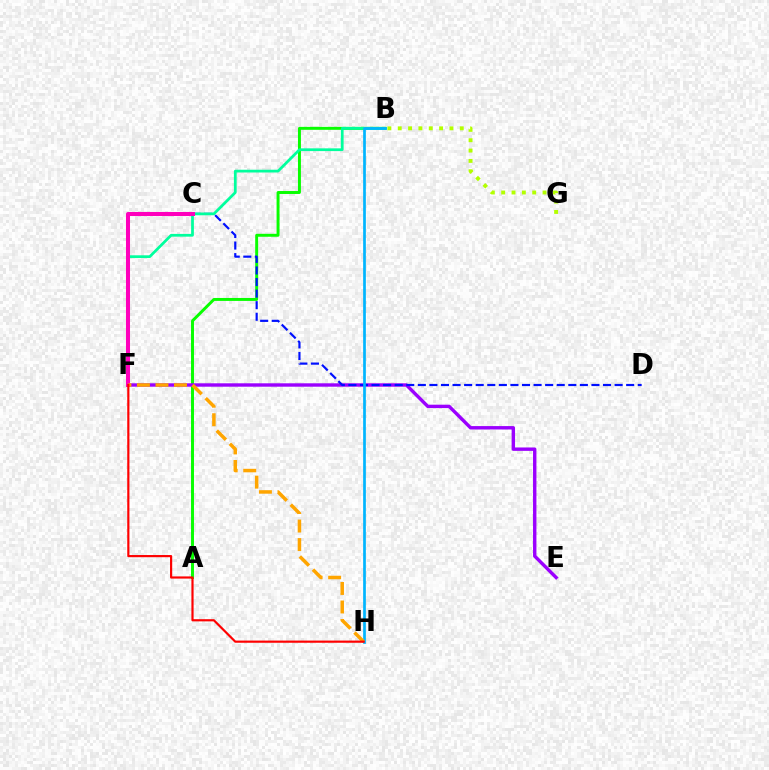{('A', 'B'): [{'color': '#08ff00', 'line_style': 'solid', 'thickness': 2.13}], ('B', 'G'): [{'color': '#b3ff00', 'line_style': 'dotted', 'thickness': 2.81}], ('E', 'F'): [{'color': '#9b00ff', 'line_style': 'solid', 'thickness': 2.45}], ('C', 'D'): [{'color': '#0010ff', 'line_style': 'dashed', 'thickness': 1.57}], ('B', 'F'): [{'color': '#00ff9d', 'line_style': 'solid', 'thickness': 1.98}], ('B', 'H'): [{'color': '#00b5ff', 'line_style': 'solid', 'thickness': 1.95}], ('C', 'F'): [{'color': '#ff00bd', 'line_style': 'solid', 'thickness': 2.9}], ('F', 'H'): [{'color': '#ffa500', 'line_style': 'dashed', 'thickness': 2.52}, {'color': '#ff0000', 'line_style': 'solid', 'thickness': 1.57}]}